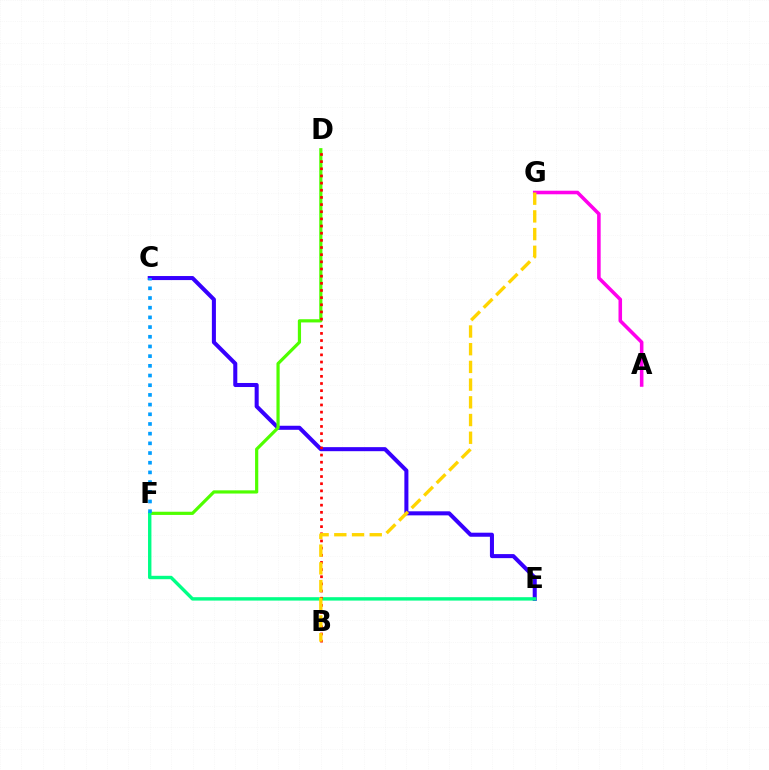{('C', 'E'): [{'color': '#3700ff', 'line_style': 'solid', 'thickness': 2.91}], ('D', 'F'): [{'color': '#4fff00', 'line_style': 'solid', 'thickness': 2.3}], ('E', 'F'): [{'color': '#00ff86', 'line_style': 'solid', 'thickness': 2.45}], ('A', 'G'): [{'color': '#ff00ed', 'line_style': 'solid', 'thickness': 2.56}], ('B', 'D'): [{'color': '#ff0000', 'line_style': 'dotted', 'thickness': 1.94}], ('C', 'F'): [{'color': '#009eff', 'line_style': 'dotted', 'thickness': 2.63}], ('B', 'G'): [{'color': '#ffd500', 'line_style': 'dashed', 'thickness': 2.41}]}